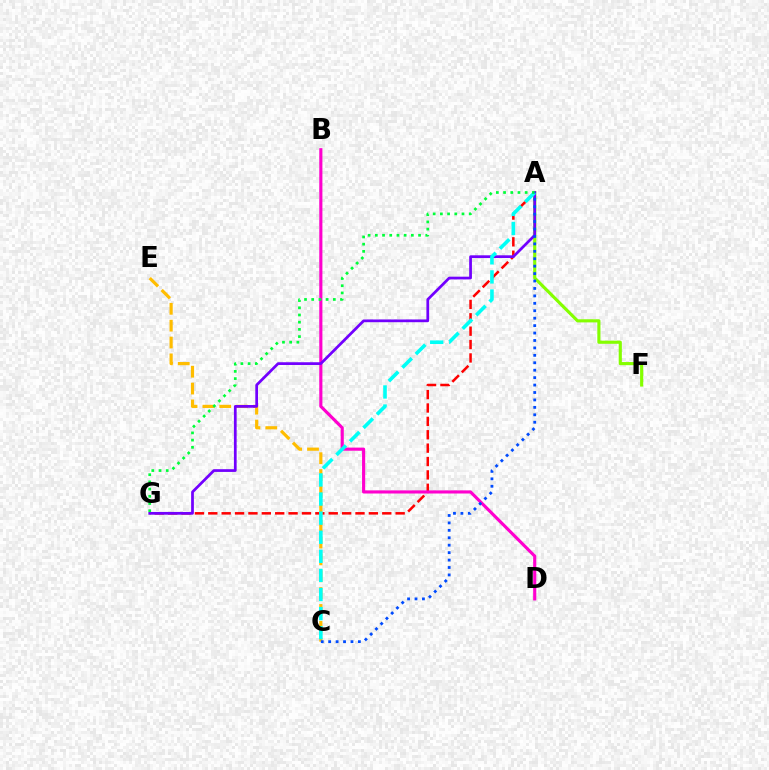{('A', 'F'): [{'color': '#84ff00', 'line_style': 'solid', 'thickness': 2.26}], ('A', 'G'): [{'color': '#ff0000', 'line_style': 'dashed', 'thickness': 1.82}, {'color': '#7200ff', 'line_style': 'solid', 'thickness': 1.97}, {'color': '#00ff39', 'line_style': 'dotted', 'thickness': 1.96}], ('C', 'E'): [{'color': '#ffbd00', 'line_style': 'dashed', 'thickness': 2.29}], ('B', 'D'): [{'color': '#ff00cf', 'line_style': 'solid', 'thickness': 2.25}], ('A', 'C'): [{'color': '#00fff6', 'line_style': 'dashed', 'thickness': 2.59}, {'color': '#004bff', 'line_style': 'dotted', 'thickness': 2.02}]}